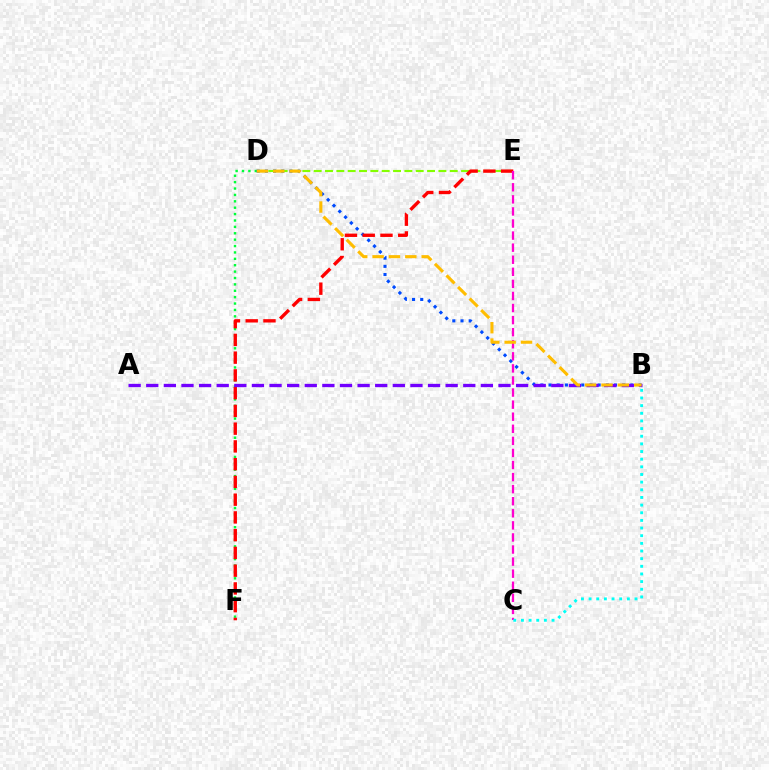{('D', 'F'): [{'color': '#00ff39', 'line_style': 'dotted', 'thickness': 1.74}], ('B', 'D'): [{'color': '#004bff', 'line_style': 'dotted', 'thickness': 2.22}, {'color': '#ffbd00', 'line_style': 'dashed', 'thickness': 2.22}], ('D', 'E'): [{'color': '#84ff00', 'line_style': 'dashed', 'thickness': 1.54}], ('E', 'F'): [{'color': '#ff0000', 'line_style': 'dashed', 'thickness': 2.41}], ('C', 'E'): [{'color': '#ff00cf', 'line_style': 'dashed', 'thickness': 1.64}], ('A', 'B'): [{'color': '#7200ff', 'line_style': 'dashed', 'thickness': 2.39}], ('B', 'C'): [{'color': '#00fff6', 'line_style': 'dotted', 'thickness': 2.08}]}